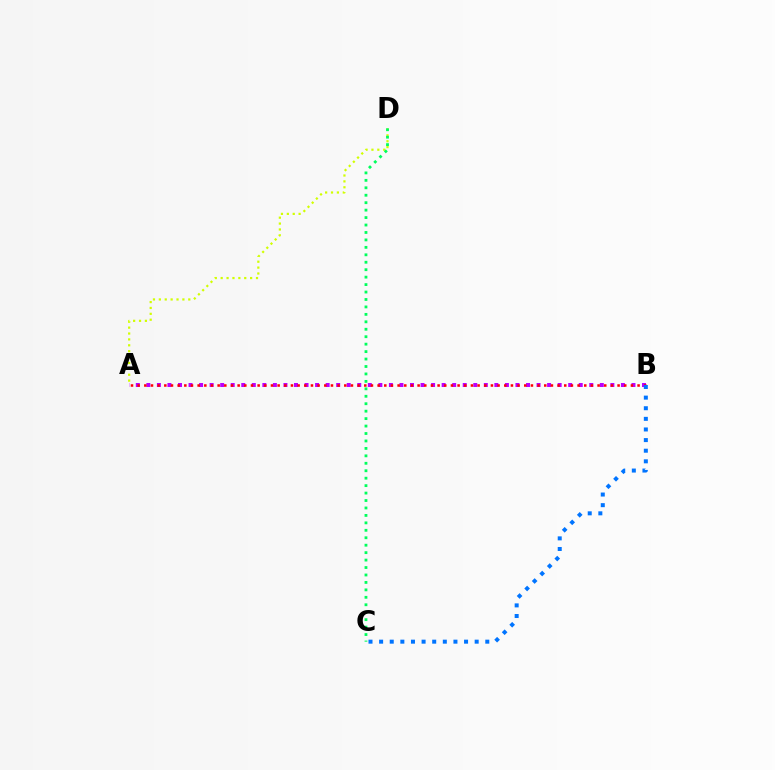{('A', 'D'): [{'color': '#d1ff00', 'line_style': 'dotted', 'thickness': 1.6}], ('A', 'B'): [{'color': '#b900ff', 'line_style': 'dotted', 'thickness': 2.87}, {'color': '#ff0000', 'line_style': 'dotted', 'thickness': 1.81}], ('C', 'D'): [{'color': '#00ff5c', 'line_style': 'dotted', 'thickness': 2.02}], ('B', 'C'): [{'color': '#0074ff', 'line_style': 'dotted', 'thickness': 2.88}]}